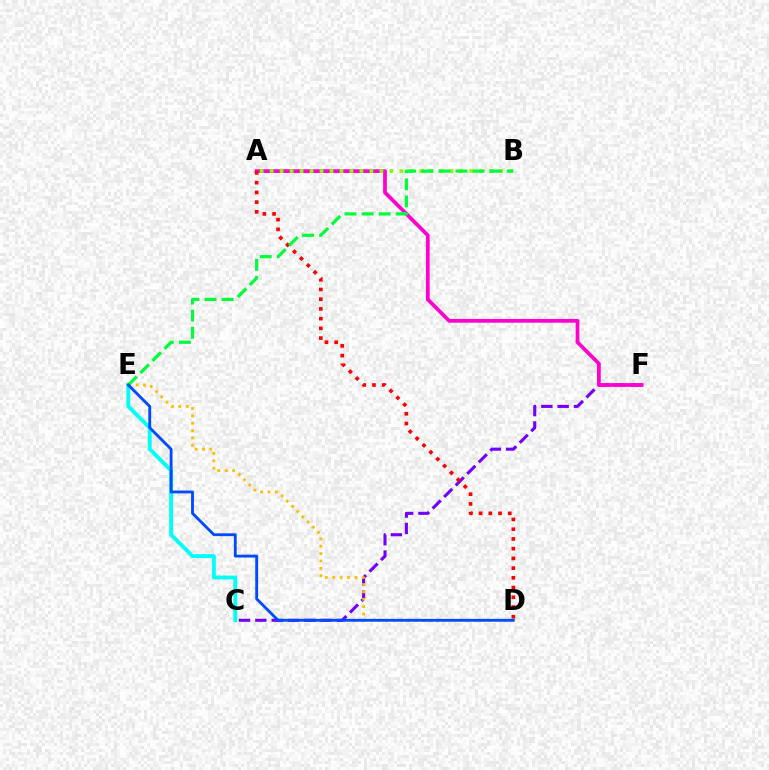{('C', 'F'): [{'color': '#7200ff', 'line_style': 'dashed', 'thickness': 2.22}], ('C', 'E'): [{'color': '#00fff6', 'line_style': 'solid', 'thickness': 2.8}], ('D', 'E'): [{'color': '#ffbd00', 'line_style': 'dotted', 'thickness': 2.0}, {'color': '#004bff', 'line_style': 'solid', 'thickness': 2.05}], ('A', 'F'): [{'color': '#ff00cf', 'line_style': 'solid', 'thickness': 2.69}], ('A', 'B'): [{'color': '#84ff00', 'line_style': 'dotted', 'thickness': 2.71}], ('A', 'D'): [{'color': '#ff0000', 'line_style': 'dotted', 'thickness': 2.64}], ('B', 'E'): [{'color': '#00ff39', 'line_style': 'dashed', 'thickness': 2.32}]}